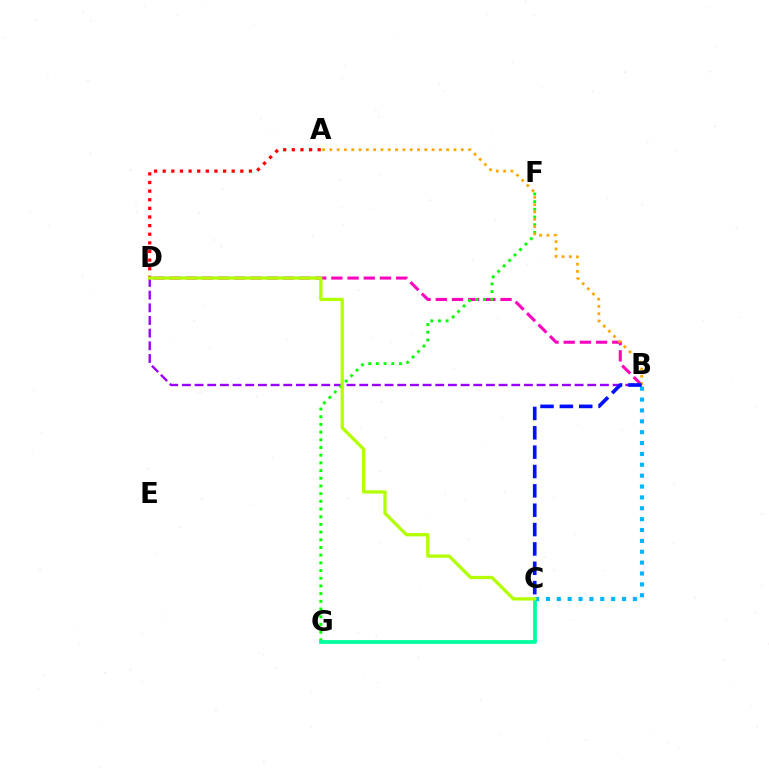{('B', 'D'): [{'color': '#ff00bd', 'line_style': 'dashed', 'thickness': 2.2}, {'color': '#9b00ff', 'line_style': 'dashed', 'thickness': 1.72}], ('A', 'D'): [{'color': '#ff0000', 'line_style': 'dotted', 'thickness': 2.34}], ('F', 'G'): [{'color': '#08ff00', 'line_style': 'dotted', 'thickness': 2.09}], ('C', 'G'): [{'color': '#00ff9d', 'line_style': 'solid', 'thickness': 2.71}], ('A', 'B'): [{'color': '#ffa500', 'line_style': 'dotted', 'thickness': 1.98}], ('B', 'C'): [{'color': '#00b5ff', 'line_style': 'dotted', 'thickness': 2.95}, {'color': '#0010ff', 'line_style': 'dashed', 'thickness': 2.63}], ('C', 'D'): [{'color': '#b3ff00', 'line_style': 'solid', 'thickness': 2.37}]}